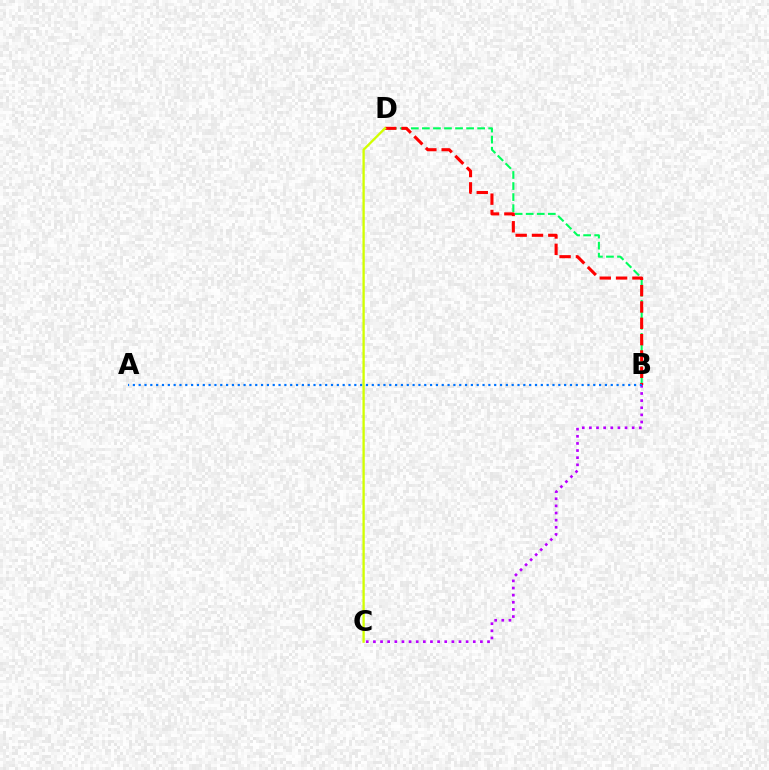{('B', 'C'): [{'color': '#b900ff', 'line_style': 'dotted', 'thickness': 1.94}], ('B', 'D'): [{'color': '#00ff5c', 'line_style': 'dashed', 'thickness': 1.5}, {'color': '#ff0000', 'line_style': 'dashed', 'thickness': 2.22}], ('A', 'B'): [{'color': '#0074ff', 'line_style': 'dotted', 'thickness': 1.58}], ('C', 'D'): [{'color': '#d1ff00', 'line_style': 'solid', 'thickness': 1.67}]}